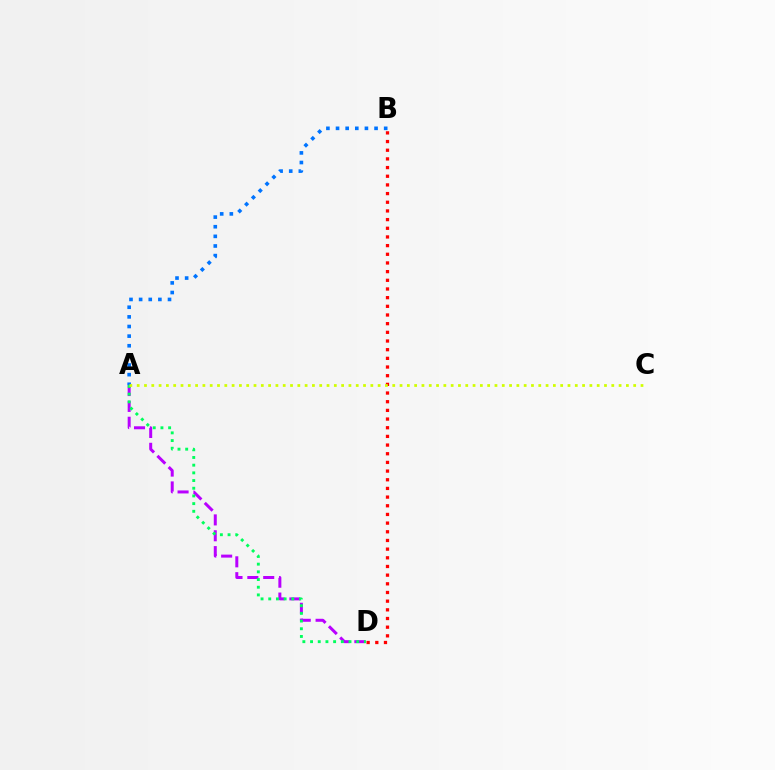{('A', 'D'): [{'color': '#b900ff', 'line_style': 'dashed', 'thickness': 2.15}, {'color': '#00ff5c', 'line_style': 'dotted', 'thickness': 2.09}], ('B', 'D'): [{'color': '#ff0000', 'line_style': 'dotted', 'thickness': 2.36}], ('A', 'B'): [{'color': '#0074ff', 'line_style': 'dotted', 'thickness': 2.62}], ('A', 'C'): [{'color': '#d1ff00', 'line_style': 'dotted', 'thickness': 1.98}]}